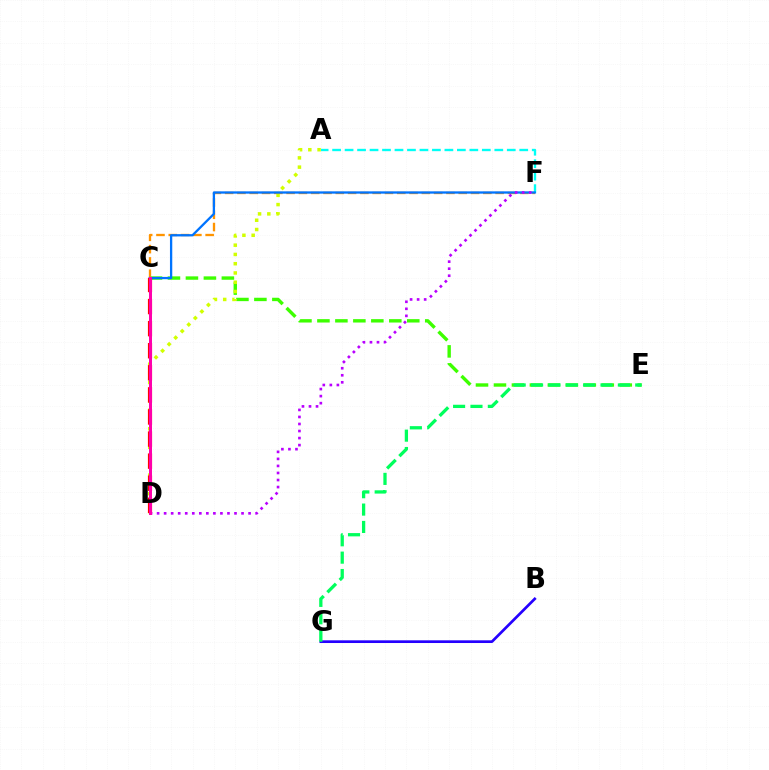{('B', 'G'): [{'color': '#2500ff', 'line_style': 'solid', 'thickness': 1.94}], ('C', 'E'): [{'color': '#3dff00', 'line_style': 'dashed', 'thickness': 2.44}], ('C', 'F'): [{'color': '#ff9400', 'line_style': 'dashed', 'thickness': 1.67}, {'color': '#0074ff', 'line_style': 'solid', 'thickness': 1.66}], ('A', 'D'): [{'color': '#d1ff00', 'line_style': 'dotted', 'thickness': 2.52}], ('E', 'G'): [{'color': '#00ff5c', 'line_style': 'dashed', 'thickness': 2.36}], ('A', 'F'): [{'color': '#00fff6', 'line_style': 'dashed', 'thickness': 1.69}], ('D', 'F'): [{'color': '#b900ff', 'line_style': 'dotted', 'thickness': 1.91}], ('C', 'D'): [{'color': '#ff0000', 'line_style': 'dashed', 'thickness': 3.0}, {'color': '#ff00ac', 'line_style': 'solid', 'thickness': 2.15}]}